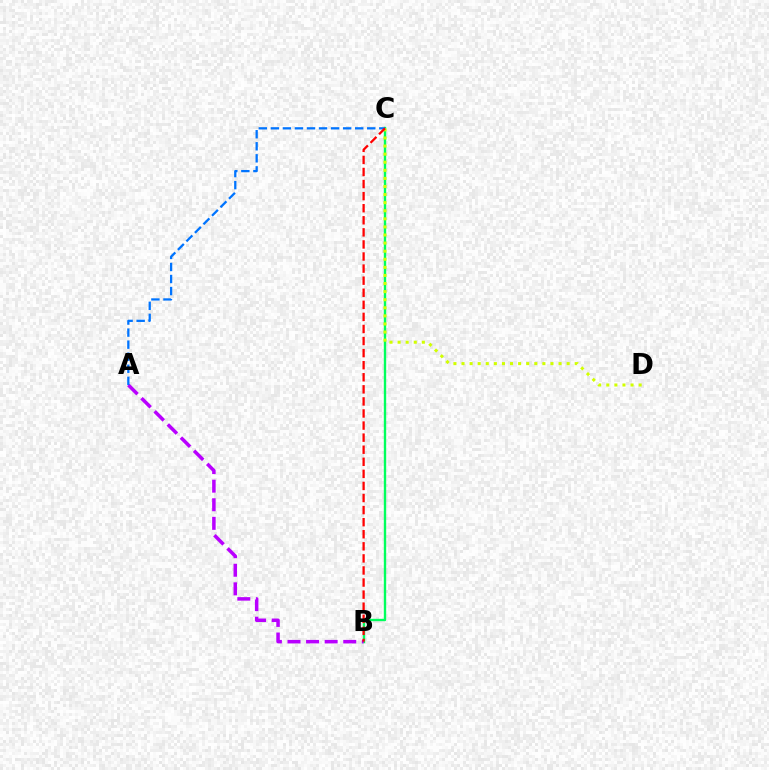{('B', 'C'): [{'color': '#00ff5c', 'line_style': 'solid', 'thickness': 1.71}, {'color': '#ff0000', 'line_style': 'dashed', 'thickness': 1.64}], ('C', 'D'): [{'color': '#d1ff00', 'line_style': 'dotted', 'thickness': 2.2}], ('A', 'B'): [{'color': '#b900ff', 'line_style': 'dashed', 'thickness': 2.53}], ('A', 'C'): [{'color': '#0074ff', 'line_style': 'dashed', 'thickness': 1.64}]}